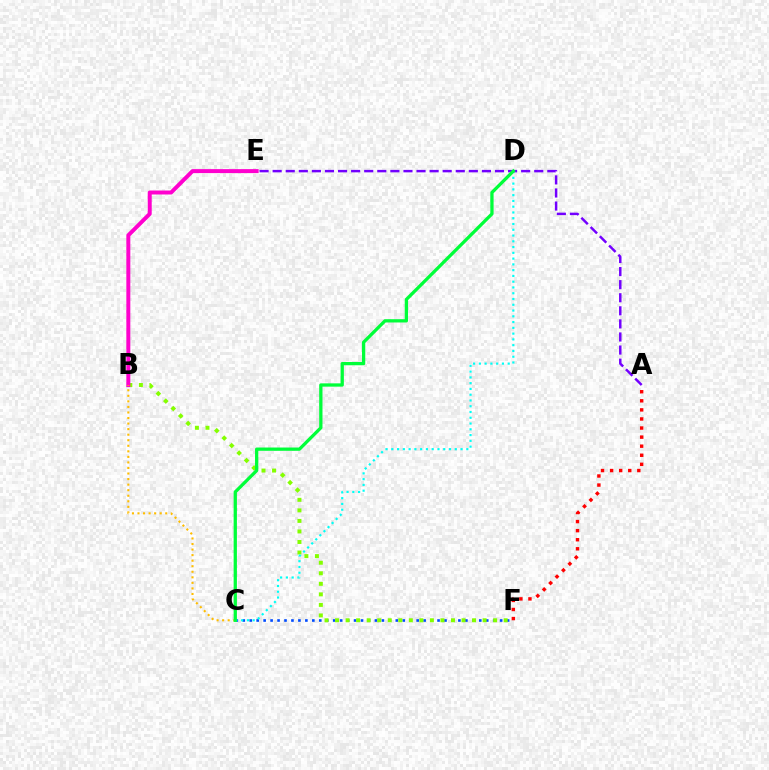{('A', 'F'): [{'color': '#ff0000', 'line_style': 'dotted', 'thickness': 2.47}], ('C', 'F'): [{'color': '#004bff', 'line_style': 'dotted', 'thickness': 1.89}], ('B', 'F'): [{'color': '#84ff00', 'line_style': 'dotted', 'thickness': 2.86}], ('B', 'E'): [{'color': '#ff00cf', 'line_style': 'solid', 'thickness': 2.86}], ('B', 'C'): [{'color': '#ffbd00', 'line_style': 'dotted', 'thickness': 1.51}], ('C', 'D'): [{'color': '#00fff6', 'line_style': 'dotted', 'thickness': 1.57}, {'color': '#00ff39', 'line_style': 'solid', 'thickness': 2.36}], ('A', 'E'): [{'color': '#7200ff', 'line_style': 'dashed', 'thickness': 1.78}]}